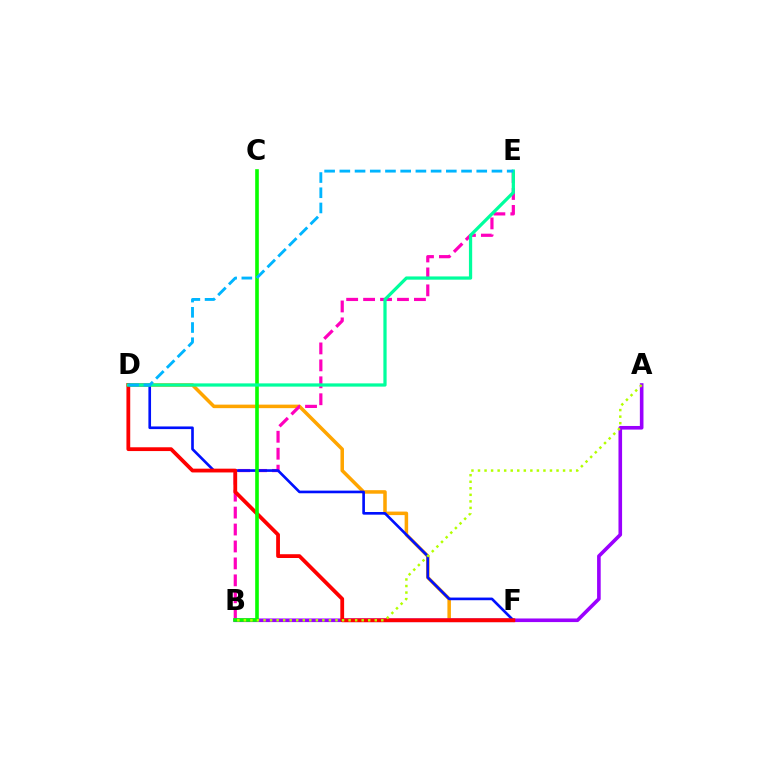{('D', 'F'): [{'color': '#ffa500', 'line_style': 'solid', 'thickness': 2.54}, {'color': '#0010ff', 'line_style': 'solid', 'thickness': 1.91}, {'color': '#ff0000', 'line_style': 'solid', 'thickness': 2.73}], ('B', 'E'): [{'color': '#ff00bd', 'line_style': 'dashed', 'thickness': 2.3}], ('A', 'B'): [{'color': '#9b00ff', 'line_style': 'solid', 'thickness': 2.6}, {'color': '#b3ff00', 'line_style': 'dotted', 'thickness': 1.78}], ('B', 'C'): [{'color': '#08ff00', 'line_style': 'solid', 'thickness': 2.61}], ('D', 'E'): [{'color': '#00ff9d', 'line_style': 'solid', 'thickness': 2.34}, {'color': '#00b5ff', 'line_style': 'dashed', 'thickness': 2.07}]}